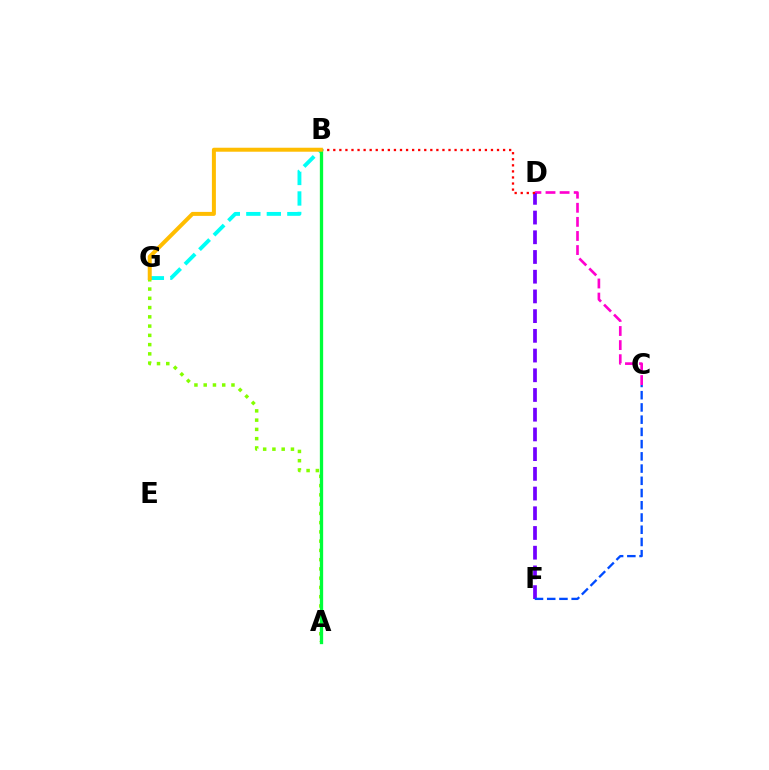{('C', 'D'): [{'color': '#ff00cf', 'line_style': 'dashed', 'thickness': 1.91}], ('D', 'F'): [{'color': '#7200ff', 'line_style': 'dashed', 'thickness': 2.68}], ('B', 'G'): [{'color': '#00fff6', 'line_style': 'dashed', 'thickness': 2.79}, {'color': '#ffbd00', 'line_style': 'solid', 'thickness': 2.87}], ('B', 'D'): [{'color': '#ff0000', 'line_style': 'dotted', 'thickness': 1.65}], ('A', 'G'): [{'color': '#84ff00', 'line_style': 'dotted', 'thickness': 2.52}], ('A', 'B'): [{'color': '#00ff39', 'line_style': 'solid', 'thickness': 2.38}], ('C', 'F'): [{'color': '#004bff', 'line_style': 'dashed', 'thickness': 1.66}]}